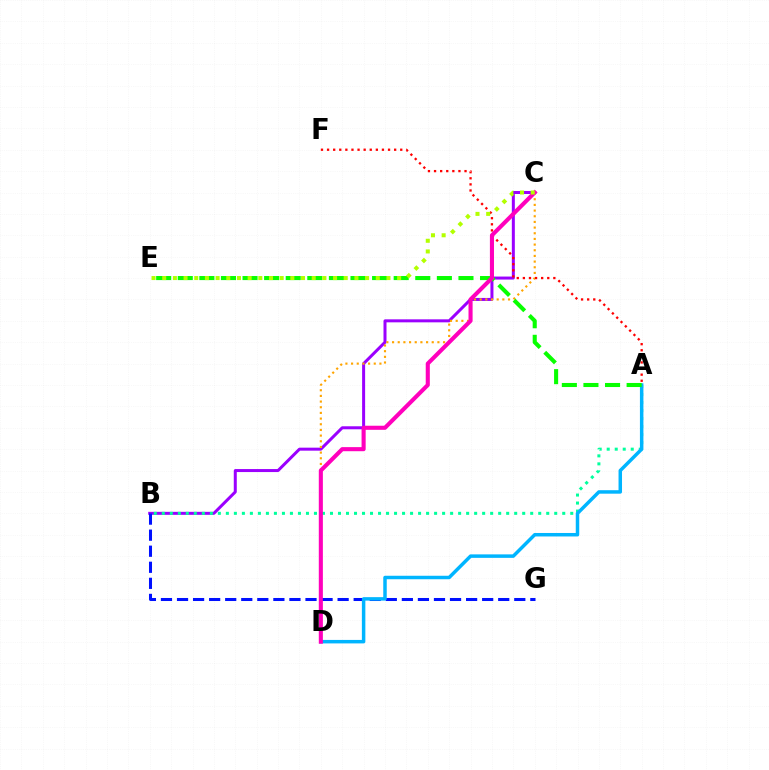{('B', 'C'): [{'color': '#9b00ff', 'line_style': 'solid', 'thickness': 2.16}], ('A', 'B'): [{'color': '#00ff9d', 'line_style': 'dotted', 'thickness': 2.18}], ('B', 'G'): [{'color': '#0010ff', 'line_style': 'dashed', 'thickness': 2.18}], ('C', 'D'): [{'color': '#ffa500', 'line_style': 'dotted', 'thickness': 1.54}, {'color': '#ff00bd', 'line_style': 'solid', 'thickness': 2.94}], ('A', 'F'): [{'color': '#ff0000', 'line_style': 'dotted', 'thickness': 1.66}], ('A', 'D'): [{'color': '#00b5ff', 'line_style': 'solid', 'thickness': 2.51}], ('A', 'E'): [{'color': '#08ff00', 'line_style': 'dashed', 'thickness': 2.93}], ('C', 'E'): [{'color': '#b3ff00', 'line_style': 'dotted', 'thickness': 2.9}]}